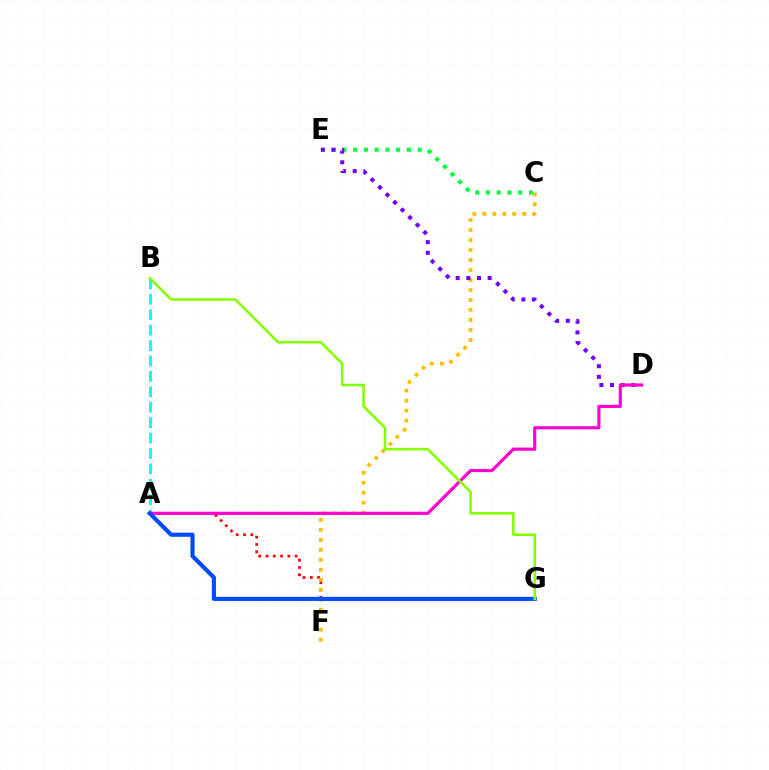{('A', 'G'): [{'color': '#ff0000', 'line_style': 'dotted', 'thickness': 1.98}, {'color': '#004bff', 'line_style': 'solid', 'thickness': 2.97}], ('C', 'E'): [{'color': '#00ff39', 'line_style': 'dotted', 'thickness': 2.92}], ('C', 'F'): [{'color': '#ffbd00', 'line_style': 'dotted', 'thickness': 2.71}], ('A', 'B'): [{'color': '#00fff6', 'line_style': 'dashed', 'thickness': 2.09}], ('D', 'E'): [{'color': '#7200ff', 'line_style': 'dotted', 'thickness': 2.89}], ('A', 'D'): [{'color': '#ff00cf', 'line_style': 'solid', 'thickness': 2.28}], ('B', 'G'): [{'color': '#84ff00', 'line_style': 'solid', 'thickness': 1.84}]}